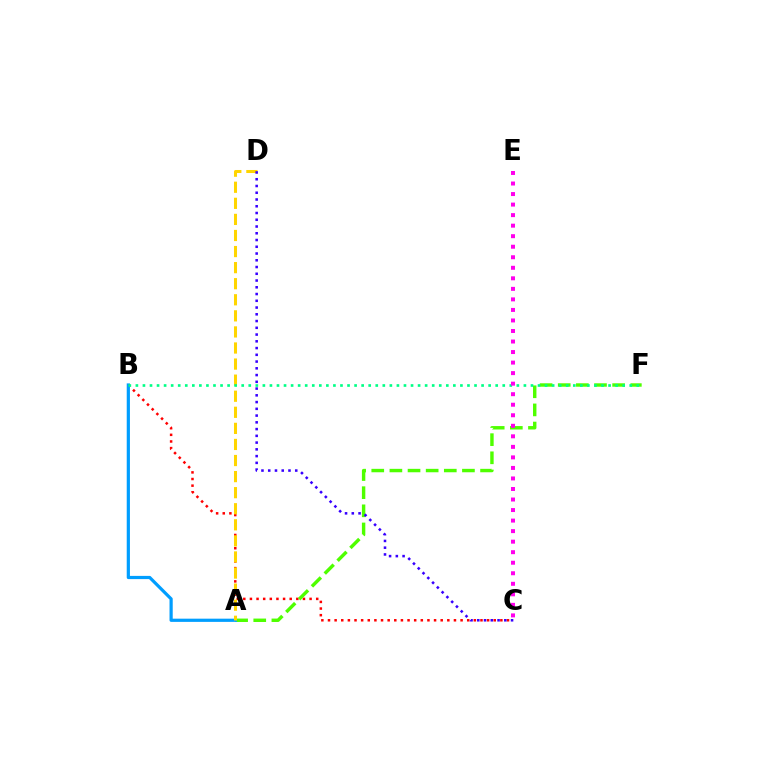{('B', 'C'): [{'color': '#ff0000', 'line_style': 'dotted', 'thickness': 1.8}], ('A', 'F'): [{'color': '#4fff00', 'line_style': 'dashed', 'thickness': 2.46}], ('A', 'B'): [{'color': '#009eff', 'line_style': 'solid', 'thickness': 2.31}], ('A', 'D'): [{'color': '#ffd500', 'line_style': 'dashed', 'thickness': 2.18}], ('B', 'F'): [{'color': '#00ff86', 'line_style': 'dotted', 'thickness': 1.92}], ('C', 'E'): [{'color': '#ff00ed', 'line_style': 'dotted', 'thickness': 2.86}], ('C', 'D'): [{'color': '#3700ff', 'line_style': 'dotted', 'thickness': 1.83}]}